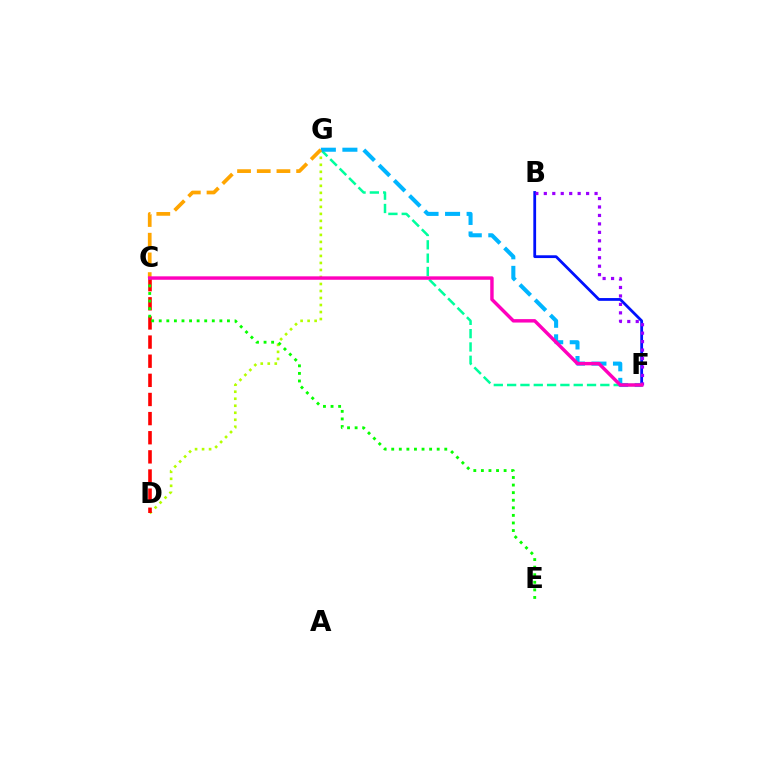{('B', 'F'): [{'color': '#0010ff', 'line_style': 'solid', 'thickness': 2.0}, {'color': '#9b00ff', 'line_style': 'dotted', 'thickness': 2.3}], ('D', 'G'): [{'color': '#b3ff00', 'line_style': 'dotted', 'thickness': 1.9}], ('F', 'G'): [{'color': '#00ff9d', 'line_style': 'dashed', 'thickness': 1.81}, {'color': '#00b5ff', 'line_style': 'dashed', 'thickness': 2.93}], ('C', 'D'): [{'color': '#ff0000', 'line_style': 'dashed', 'thickness': 2.6}], ('C', 'G'): [{'color': '#ffa500', 'line_style': 'dashed', 'thickness': 2.68}], ('C', 'E'): [{'color': '#08ff00', 'line_style': 'dotted', 'thickness': 2.06}], ('C', 'F'): [{'color': '#ff00bd', 'line_style': 'solid', 'thickness': 2.47}]}